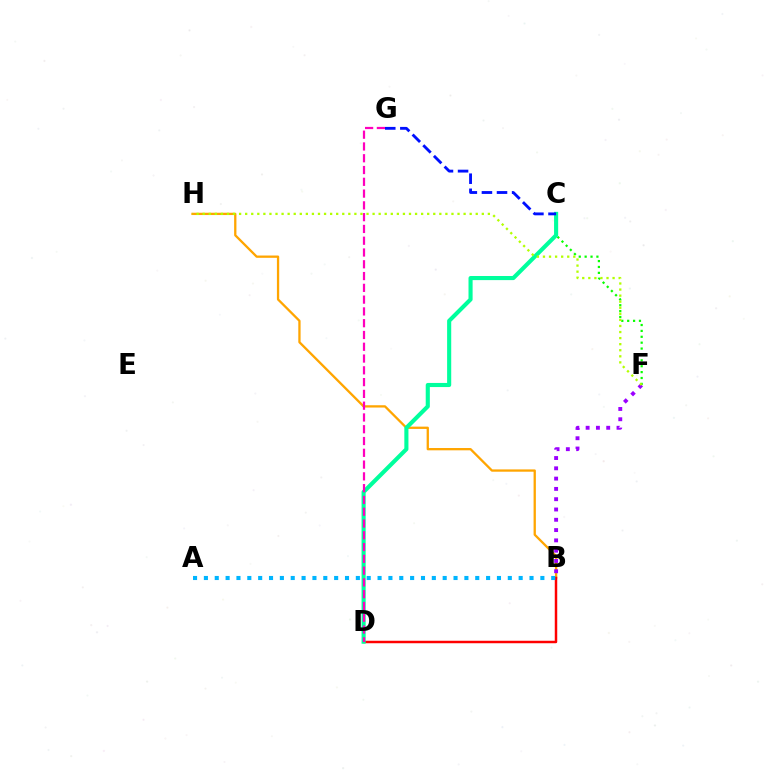{('B', 'H'): [{'color': '#ffa500', 'line_style': 'solid', 'thickness': 1.65}], ('C', 'F'): [{'color': '#08ff00', 'line_style': 'dotted', 'thickness': 1.6}], ('B', 'F'): [{'color': '#9b00ff', 'line_style': 'dotted', 'thickness': 2.8}], ('B', 'D'): [{'color': '#ff0000', 'line_style': 'solid', 'thickness': 1.78}], ('A', 'B'): [{'color': '#00b5ff', 'line_style': 'dotted', 'thickness': 2.95}], ('C', 'D'): [{'color': '#00ff9d', 'line_style': 'solid', 'thickness': 2.96}], ('D', 'G'): [{'color': '#ff00bd', 'line_style': 'dashed', 'thickness': 1.6}], ('F', 'H'): [{'color': '#b3ff00', 'line_style': 'dotted', 'thickness': 1.65}], ('C', 'G'): [{'color': '#0010ff', 'line_style': 'dashed', 'thickness': 2.05}]}